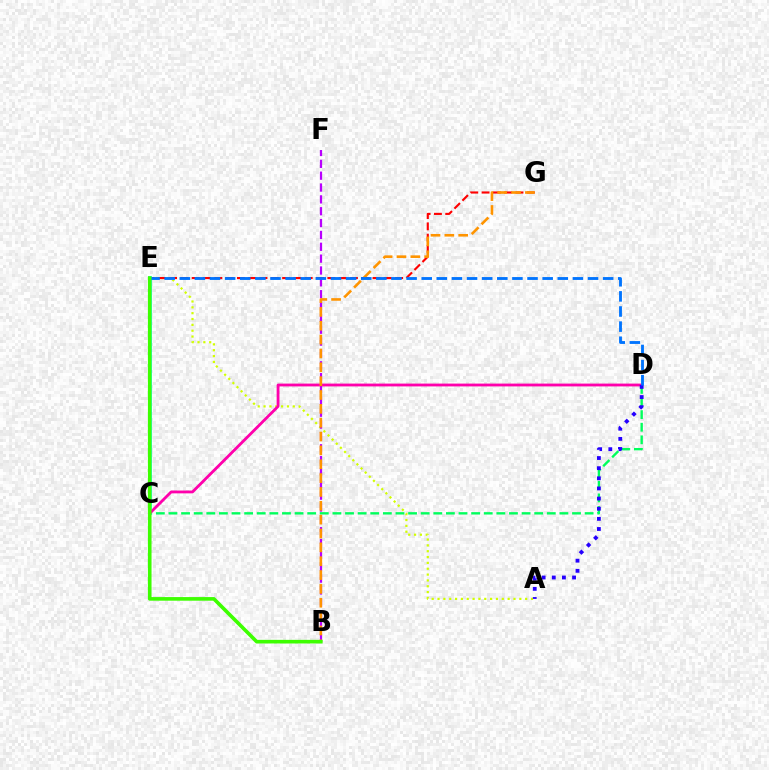{('A', 'E'): [{'color': '#d1ff00', 'line_style': 'dotted', 'thickness': 1.59}], ('E', 'G'): [{'color': '#ff0000', 'line_style': 'dashed', 'thickness': 1.54}], ('C', 'D'): [{'color': '#00ff5c', 'line_style': 'dashed', 'thickness': 1.71}, {'color': '#ff00ac', 'line_style': 'solid', 'thickness': 2.03}], ('C', 'E'): [{'color': '#00fff6', 'line_style': 'solid', 'thickness': 2.66}], ('B', 'F'): [{'color': '#b900ff', 'line_style': 'dashed', 'thickness': 1.61}], ('A', 'D'): [{'color': '#2500ff', 'line_style': 'dotted', 'thickness': 2.75}], ('B', 'G'): [{'color': '#ff9400', 'line_style': 'dashed', 'thickness': 1.88}], ('D', 'E'): [{'color': '#0074ff', 'line_style': 'dashed', 'thickness': 2.05}], ('B', 'E'): [{'color': '#3dff00', 'line_style': 'solid', 'thickness': 2.61}]}